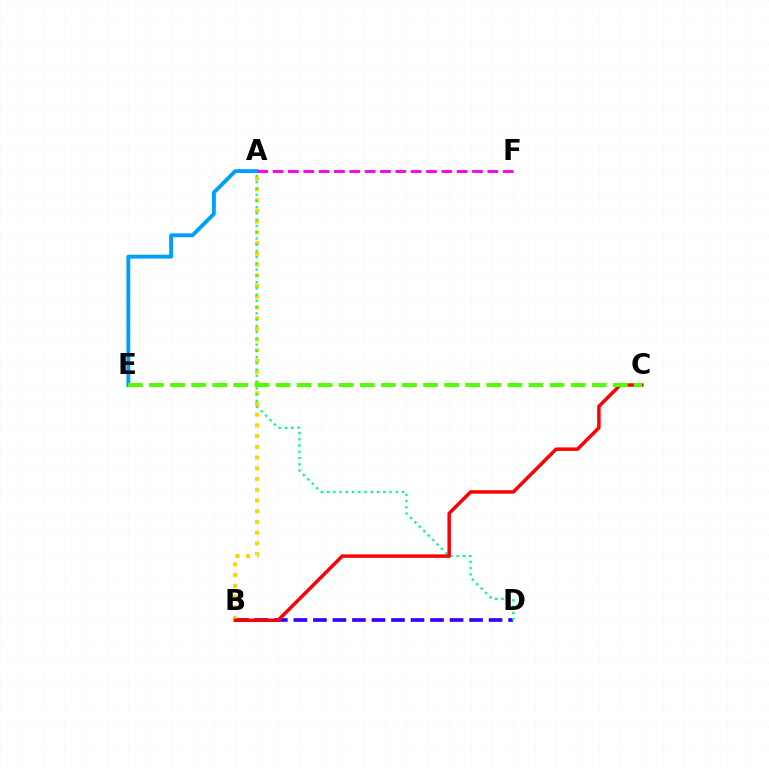{('A', 'E'): [{'color': '#009eff', 'line_style': 'solid', 'thickness': 2.79}], ('B', 'D'): [{'color': '#3700ff', 'line_style': 'dashed', 'thickness': 2.65}], ('A', 'B'): [{'color': '#ffd500', 'line_style': 'dotted', 'thickness': 2.91}], ('A', 'D'): [{'color': '#00ff86', 'line_style': 'dotted', 'thickness': 1.7}], ('B', 'C'): [{'color': '#ff0000', 'line_style': 'solid', 'thickness': 2.51}], ('A', 'F'): [{'color': '#ff00ed', 'line_style': 'dashed', 'thickness': 2.08}], ('C', 'E'): [{'color': '#4fff00', 'line_style': 'dashed', 'thickness': 2.86}]}